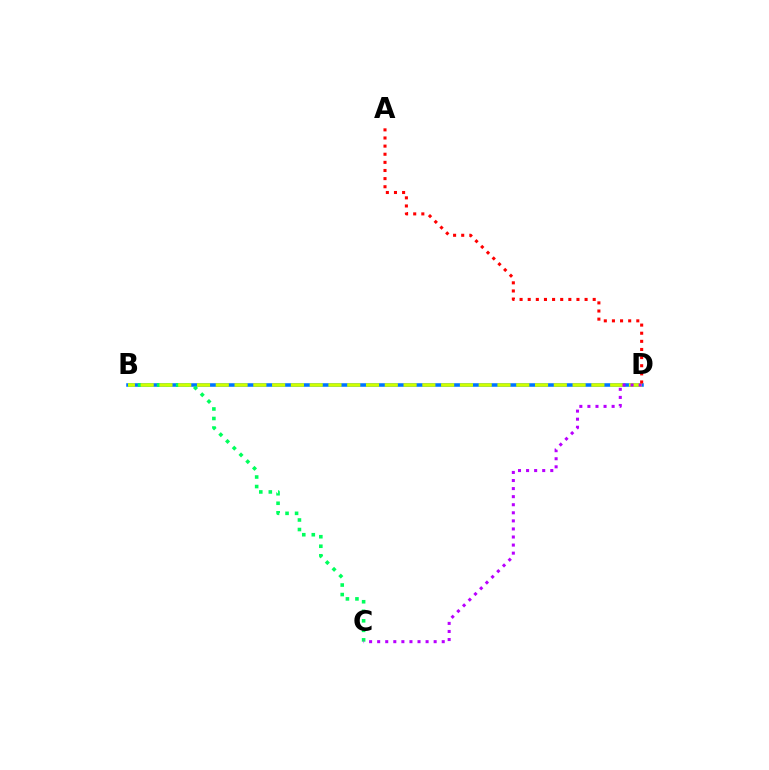{('B', 'D'): [{'color': '#0074ff', 'line_style': 'solid', 'thickness': 2.55}, {'color': '#d1ff00', 'line_style': 'dashed', 'thickness': 2.55}], ('B', 'C'): [{'color': '#00ff5c', 'line_style': 'dotted', 'thickness': 2.59}], ('C', 'D'): [{'color': '#b900ff', 'line_style': 'dotted', 'thickness': 2.19}], ('A', 'D'): [{'color': '#ff0000', 'line_style': 'dotted', 'thickness': 2.21}]}